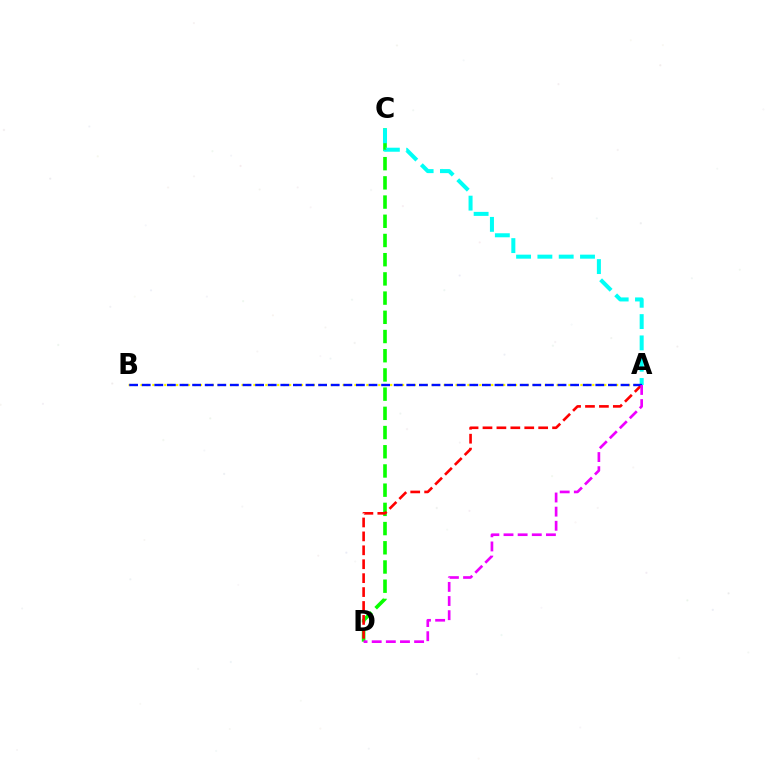{('C', 'D'): [{'color': '#08ff00', 'line_style': 'dashed', 'thickness': 2.61}], ('A', 'C'): [{'color': '#00fff6', 'line_style': 'dashed', 'thickness': 2.89}], ('A', 'B'): [{'color': '#fcf500', 'line_style': 'dotted', 'thickness': 1.62}, {'color': '#0010ff', 'line_style': 'dashed', 'thickness': 1.71}], ('A', 'D'): [{'color': '#ff0000', 'line_style': 'dashed', 'thickness': 1.89}, {'color': '#ee00ff', 'line_style': 'dashed', 'thickness': 1.92}]}